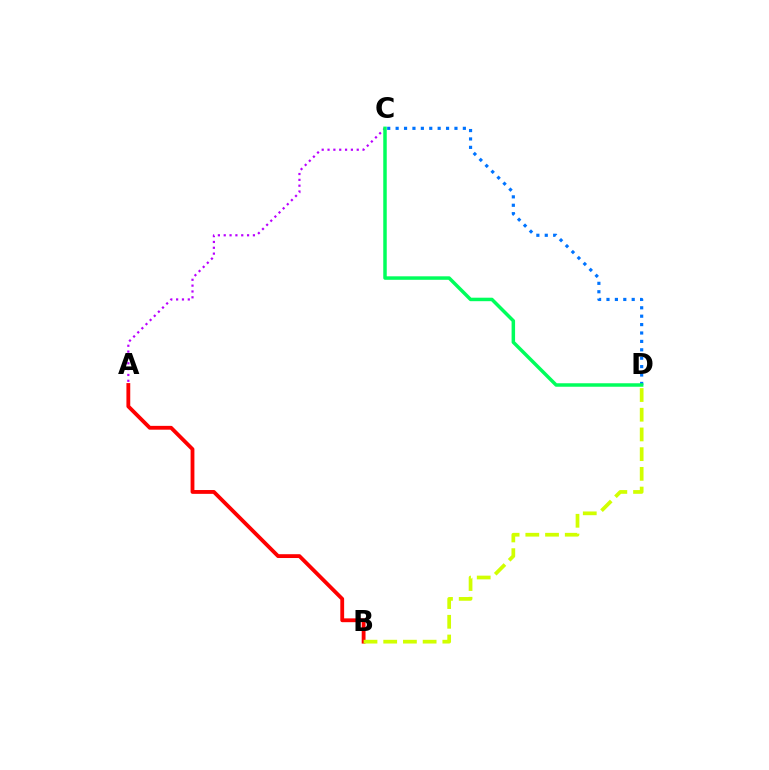{('A', 'C'): [{'color': '#b900ff', 'line_style': 'dotted', 'thickness': 1.59}], ('A', 'B'): [{'color': '#ff0000', 'line_style': 'solid', 'thickness': 2.75}], ('C', 'D'): [{'color': '#0074ff', 'line_style': 'dotted', 'thickness': 2.28}, {'color': '#00ff5c', 'line_style': 'solid', 'thickness': 2.51}], ('B', 'D'): [{'color': '#d1ff00', 'line_style': 'dashed', 'thickness': 2.68}]}